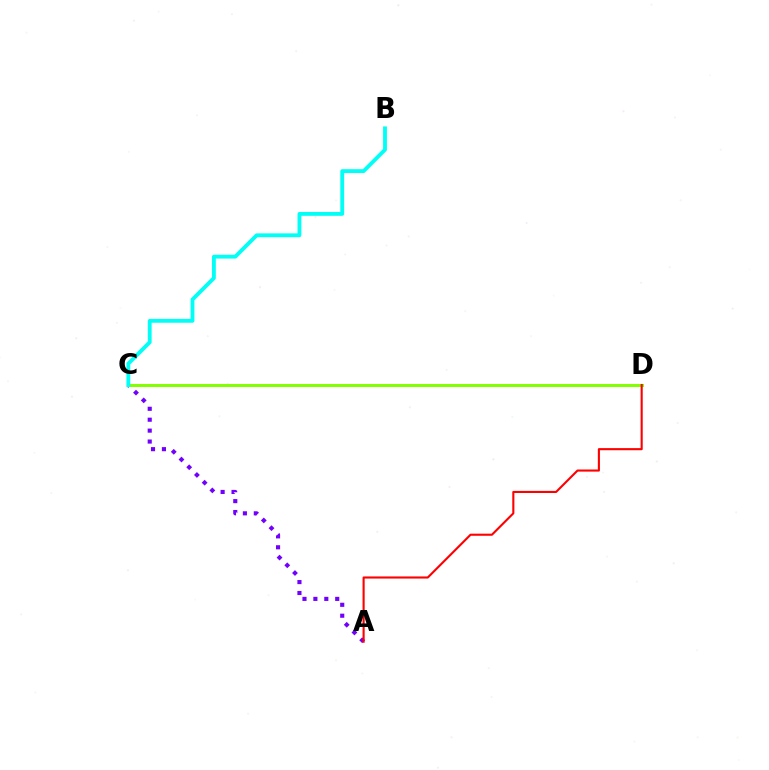{('A', 'C'): [{'color': '#7200ff', 'line_style': 'dotted', 'thickness': 2.97}], ('C', 'D'): [{'color': '#84ff00', 'line_style': 'solid', 'thickness': 2.17}], ('B', 'C'): [{'color': '#00fff6', 'line_style': 'solid', 'thickness': 2.76}], ('A', 'D'): [{'color': '#ff0000', 'line_style': 'solid', 'thickness': 1.52}]}